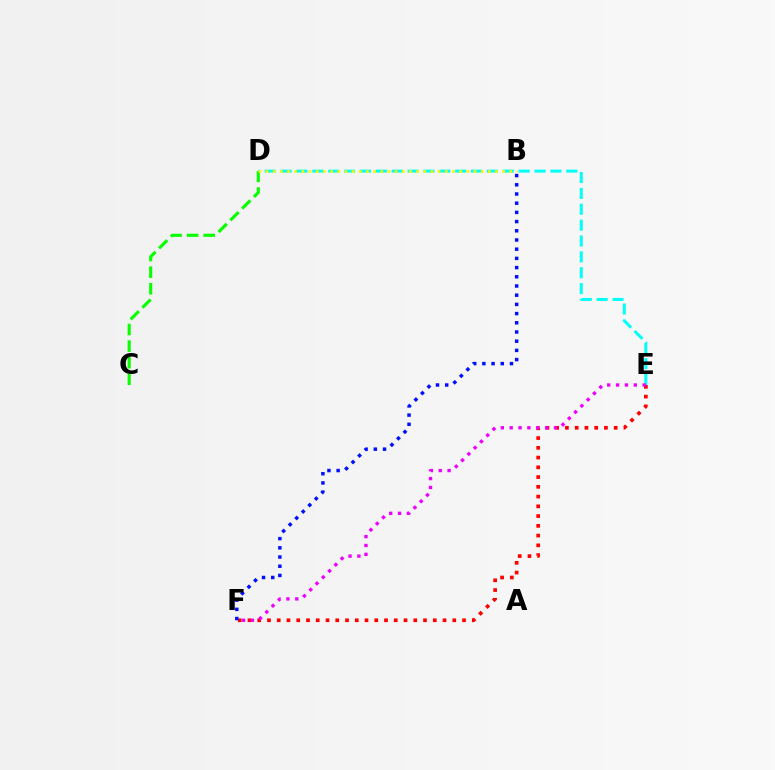{('E', 'F'): [{'color': '#ff0000', 'line_style': 'dotted', 'thickness': 2.65}, {'color': '#ee00ff', 'line_style': 'dotted', 'thickness': 2.41}], ('B', 'F'): [{'color': '#0010ff', 'line_style': 'dotted', 'thickness': 2.5}], ('D', 'E'): [{'color': '#00fff6', 'line_style': 'dashed', 'thickness': 2.16}], ('C', 'D'): [{'color': '#08ff00', 'line_style': 'dashed', 'thickness': 2.25}], ('B', 'D'): [{'color': '#fcf500', 'line_style': 'dotted', 'thickness': 1.95}]}